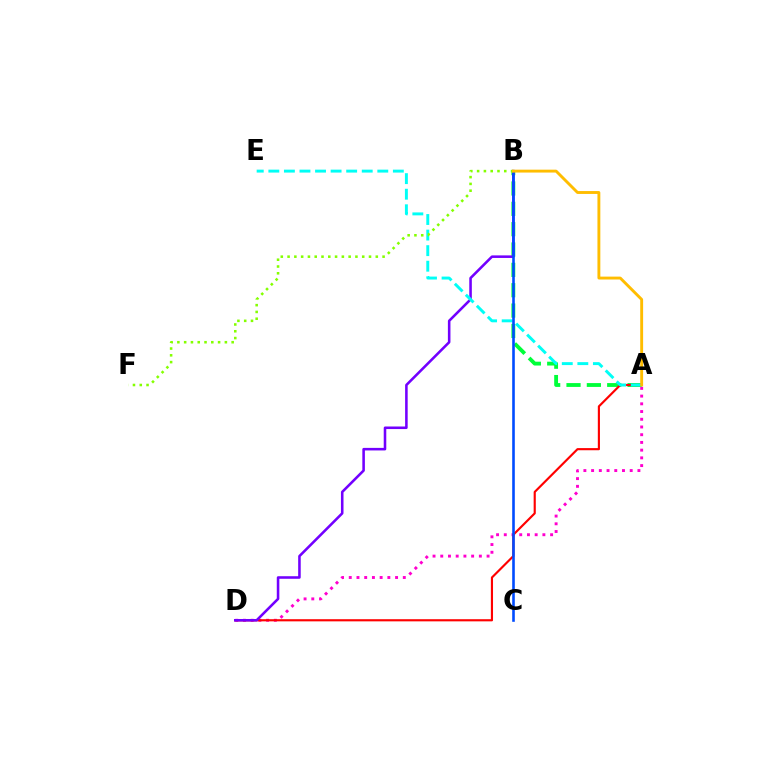{('A', 'B'): [{'color': '#00ff39', 'line_style': 'dashed', 'thickness': 2.76}, {'color': '#ffbd00', 'line_style': 'solid', 'thickness': 2.08}], ('A', 'D'): [{'color': '#ff00cf', 'line_style': 'dotted', 'thickness': 2.1}, {'color': '#ff0000', 'line_style': 'solid', 'thickness': 1.55}], ('B', 'D'): [{'color': '#7200ff', 'line_style': 'solid', 'thickness': 1.85}], ('A', 'E'): [{'color': '#00fff6', 'line_style': 'dashed', 'thickness': 2.11}], ('B', 'C'): [{'color': '#004bff', 'line_style': 'solid', 'thickness': 1.88}], ('B', 'F'): [{'color': '#84ff00', 'line_style': 'dotted', 'thickness': 1.84}]}